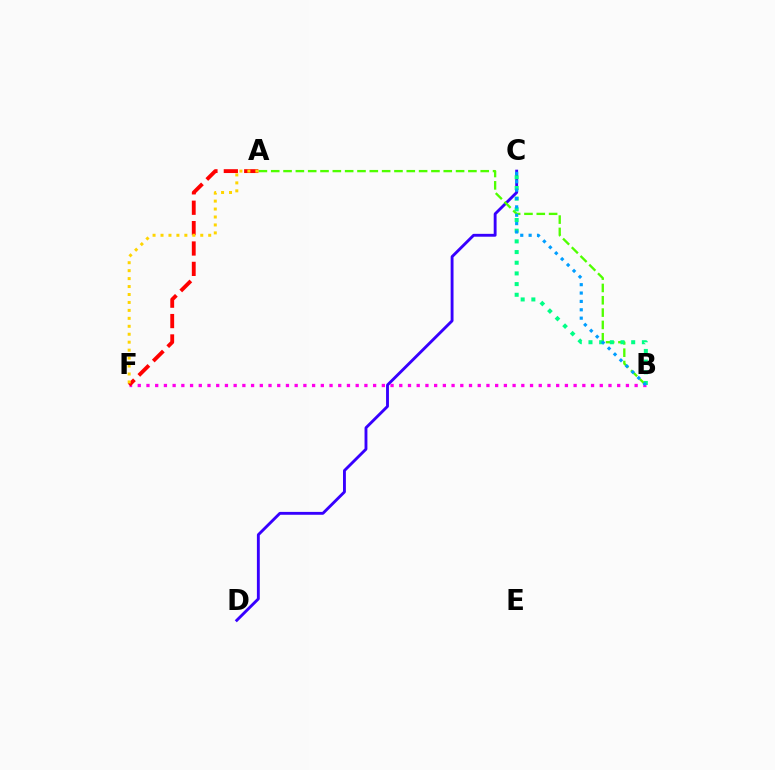{('C', 'D'): [{'color': '#3700ff', 'line_style': 'solid', 'thickness': 2.07}], ('A', 'B'): [{'color': '#4fff00', 'line_style': 'dashed', 'thickness': 1.67}], ('B', 'F'): [{'color': '#ff00ed', 'line_style': 'dotted', 'thickness': 2.37}], ('B', 'C'): [{'color': '#00ff86', 'line_style': 'dotted', 'thickness': 2.9}, {'color': '#009eff', 'line_style': 'dotted', 'thickness': 2.28}], ('A', 'F'): [{'color': '#ff0000', 'line_style': 'dashed', 'thickness': 2.77}, {'color': '#ffd500', 'line_style': 'dotted', 'thickness': 2.16}]}